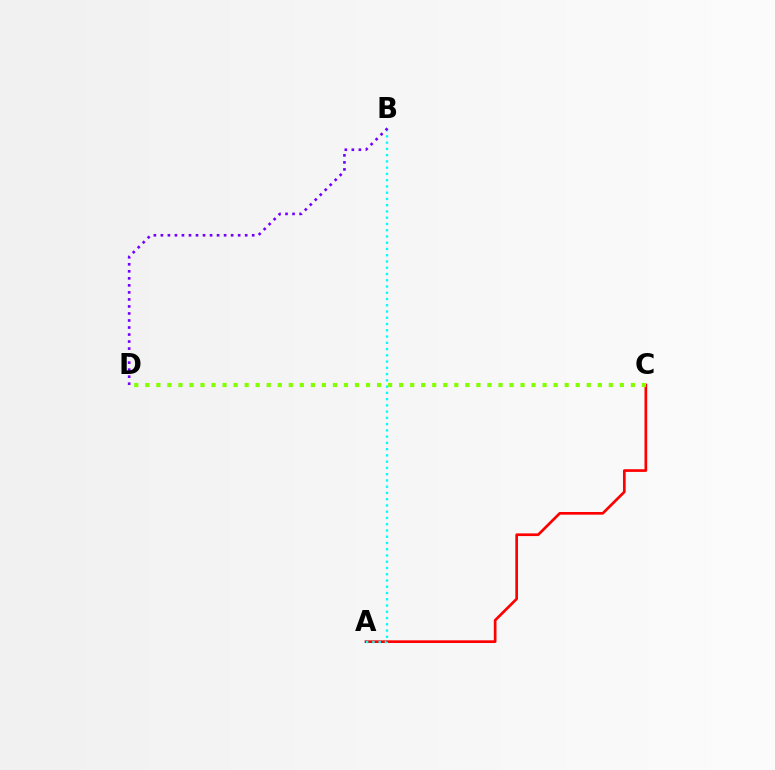{('A', 'C'): [{'color': '#ff0000', 'line_style': 'solid', 'thickness': 1.93}], ('A', 'B'): [{'color': '#00fff6', 'line_style': 'dotted', 'thickness': 1.7}], ('C', 'D'): [{'color': '#84ff00', 'line_style': 'dotted', 'thickness': 3.0}], ('B', 'D'): [{'color': '#7200ff', 'line_style': 'dotted', 'thickness': 1.91}]}